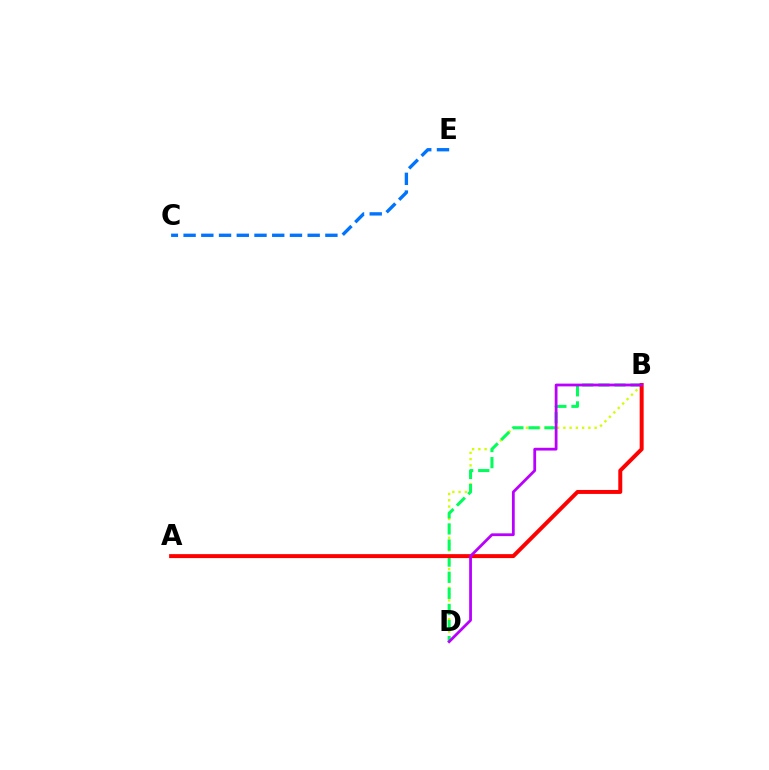{('B', 'D'): [{'color': '#d1ff00', 'line_style': 'dotted', 'thickness': 1.7}, {'color': '#00ff5c', 'line_style': 'dashed', 'thickness': 2.19}, {'color': '#b900ff', 'line_style': 'solid', 'thickness': 2.0}], ('A', 'B'): [{'color': '#ff0000', 'line_style': 'solid', 'thickness': 2.86}], ('C', 'E'): [{'color': '#0074ff', 'line_style': 'dashed', 'thickness': 2.41}]}